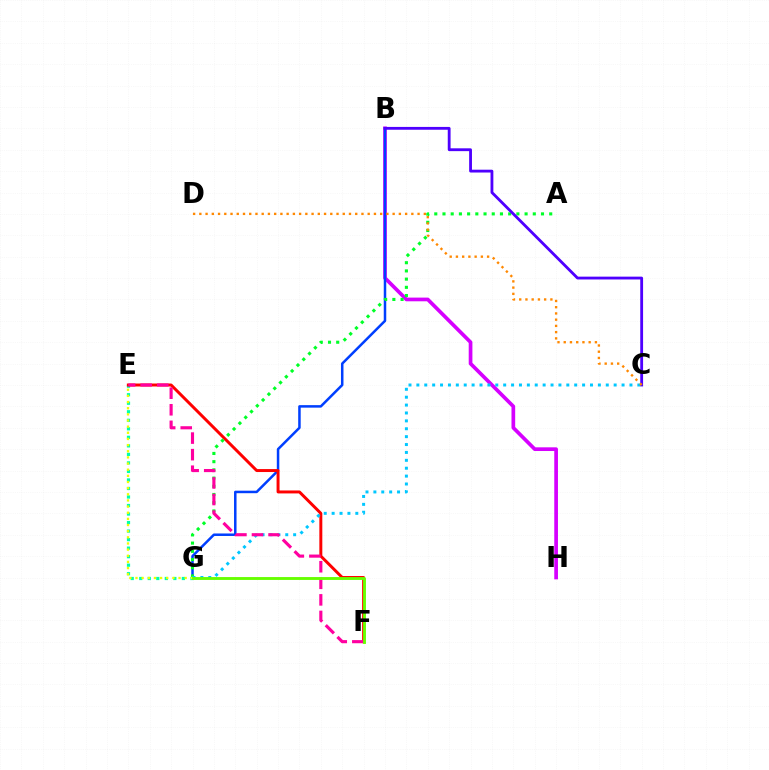{('B', 'H'): [{'color': '#d600ff', 'line_style': 'solid', 'thickness': 2.66}], ('E', 'G'): [{'color': '#00ffaf', 'line_style': 'dotted', 'thickness': 2.32}, {'color': '#eeff00', 'line_style': 'dotted', 'thickness': 1.67}], ('B', 'G'): [{'color': '#003fff', 'line_style': 'solid', 'thickness': 1.81}], ('E', 'F'): [{'color': '#ff0000', 'line_style': 'solid', 'thickness': 2.13}, {'color': '#ff00a0', 'line_style': 'dashed', 'thickness': 2.25}], ('A', 'G'): [{'color': '#00ff27', 'line_style': 'dotted', 'thickness': 2.23}], ('C', 'G'): [{'color': '#00c7ff', 'line_style': 'dotted', 'thickness': 2.14}], ('B', 'C'): [{'color': '#4f00ff', 'line_style': 'solid', 'thickness': 2.03}], ('F', 'G'): [{'color': '#66ff00', 'line_style': 'solid', 'thickness': 2.07}], ('C', 'D'): [{'color': '#ff8800', 'line_style': 'dotted', 'thickness': 1.69}]}